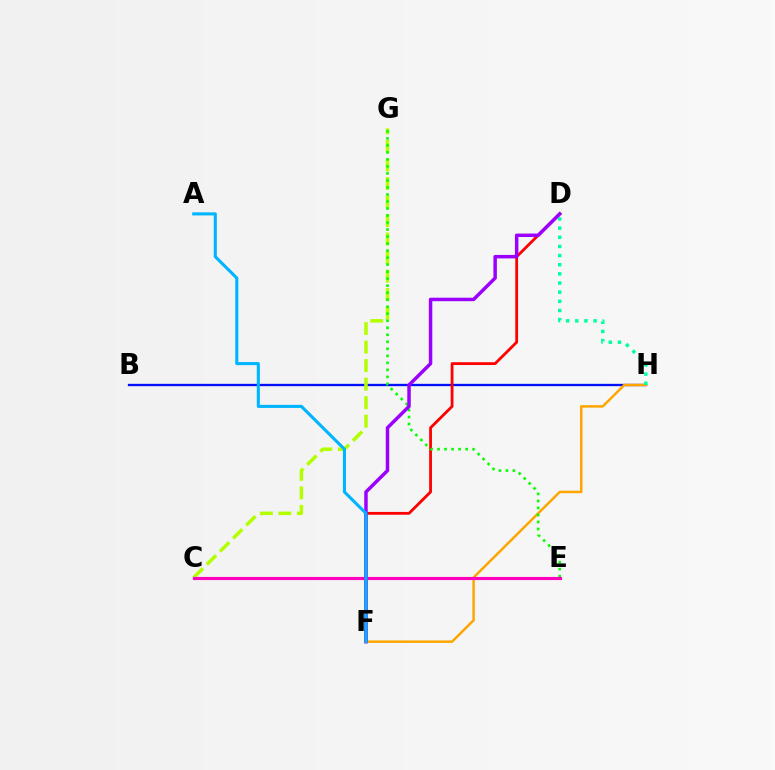{('B', 'H'): [{'color': '#0010ff', 'line_style': 'solid', 'thickness': 1.67}], ('D', 'F'): [{'color': '#ff0000', 'line_style': 'solid', 'thickness': 2.02}, {'color': '#9b00ff', 'line_style': 'solid', 'thickness': 2.5}], ('F', 'H'): [{'color': '#ffa500', 'line_style': 'solid', 'thickness': 1.79}], ('C', 'G'): [{'color': '#b3ff00', 'line_style': 'dashed', 'thickness': 2.52}], ('D', 'H'): [{'color': '#00ff9d', 'line_style': 'dotted', 'thickness': 2.49}], ('E', 'G'): [{'color': '#08ff00', 'line_style': 'dotted', 'thickness': 1.91}], ('C', 'E'): [{'color': '#ff00bd', 'line_style': 'solid', 'thickness': 2.26}], ('A', 'F'): [{'color': '#00b5ff', 'line_style': 'solid', 'thickness': 2.22}]}